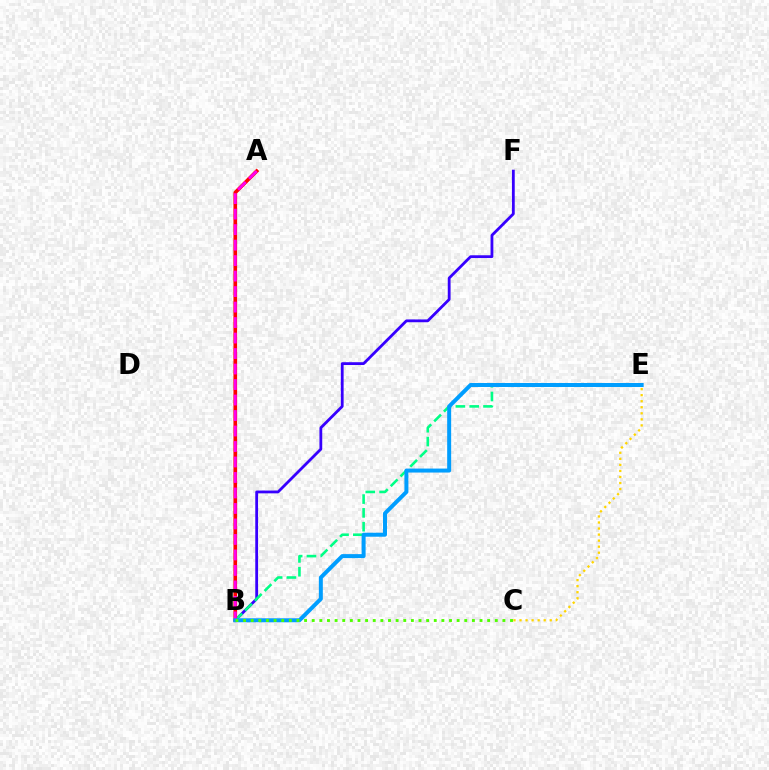{('B', 'F'): [{'color': '#3700ff', 'line_style': 'solid', 'thickness': 2.02}], ('B', 'E'): [{'color': '#00ff86', 'line_style': 'dashed', 'thickness': 1.88}, {'color': '#009eff', 'line_style': 'solid', 'thickness': 2.87}], ('C', 'E'): [{'color': '#ffd500', 'line_style': 'dotted', 'thickness': 1.64}], ('A', 'B'): [{'color': '#ff0000', 'line_style': 'solid', 'thickness': 2.63}, {'color': '#ff00ed', 'line_style': 'dashed', 'thickness': 2.1}], ('B', 'C'): [{'color': '#4fff00', 'line_style': 'dotted', 'thickness': 2.07}]}